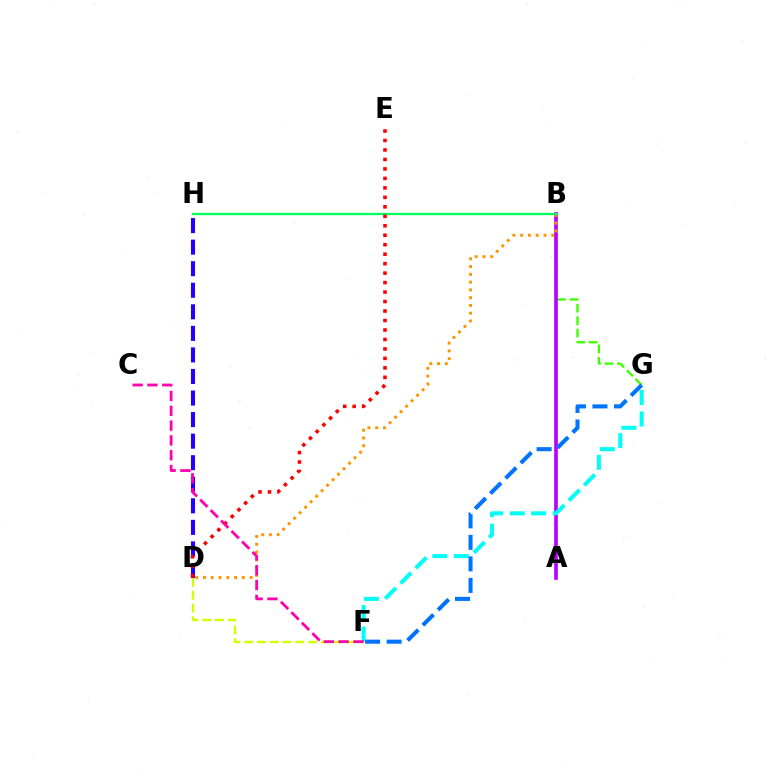{('B', 'G'): [{'color': '#3dff00', 'line_style': 'dashed', 'thickness': 1.69}], ('D', 'F'): [{'color': '#d1ff00', 'line_style': 'dashed', 'thickness': 1.74}], ('A', 'B'): [{'color': '#b900ff', 'line_style': 'solid', 'thickness': 2.62}], ('B', 'D'): [{'color': '#ff9400', 'line_style': 'dotted', 'thickness': 2.11}], ('F', 'G'): [{'color': '#00fff6', 'line_style': 'dashed', 'thickness': 2.92}, {'color': '#0074ff', 'line_style': 'dashed', 'thickness': 2.92}], ('B', 'H'): [{'color': '#00ff5c', 'line_style': 'solid', 'thickness': 1.66}], ('D', 'H'): [{'color': '#2500ff', 'line_style': 'dashed', 'thickness': 2.93}], ('D', 'E'): [{'color': '#ff0000', 'line_style': 'dotted', 'thickness': 2.57}], ('C', 'F'): [{'color': '#ff00ac', 'line_style': 'dashed', 'thickness': 2.01}]}